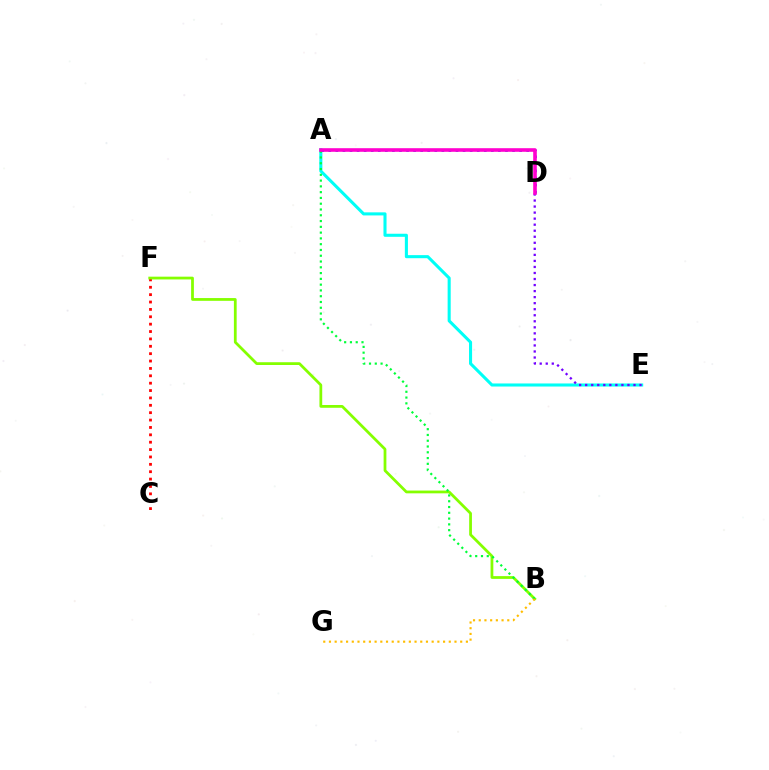{('A', 'E'): [{'color': '#00fff6', 'line_style': 'solid', 'thickness': 2.21}], ('A', 'D'): [{'color': '#004bff', 'line_style': 'dotted', 'thickness': 1.92}, {'color': '#ff00cf', 'line_style': 'solid', 'thickness': 2.59}], ('C', 'F'): [{'color': '#ff0000', 'line_style': 'dotted', 'thickness': 2.0}], ('B', 'F'): [{'color': '#84ff00', 'line_style': 'solid', 'thickness': 1.99}], ('A', 'B'): [{'color': '#00ff39', 'line_style': 'dotted', 'thickness': 1.57}], ('B', 'G'): [{'color': '#ffbd00', 'line_style': 'dotted', 'thickness': 1.55}], ('D', 'E'): [{'color': '#7200ff', 'line_style': 'dotted', 'thickness': 1.64}]}